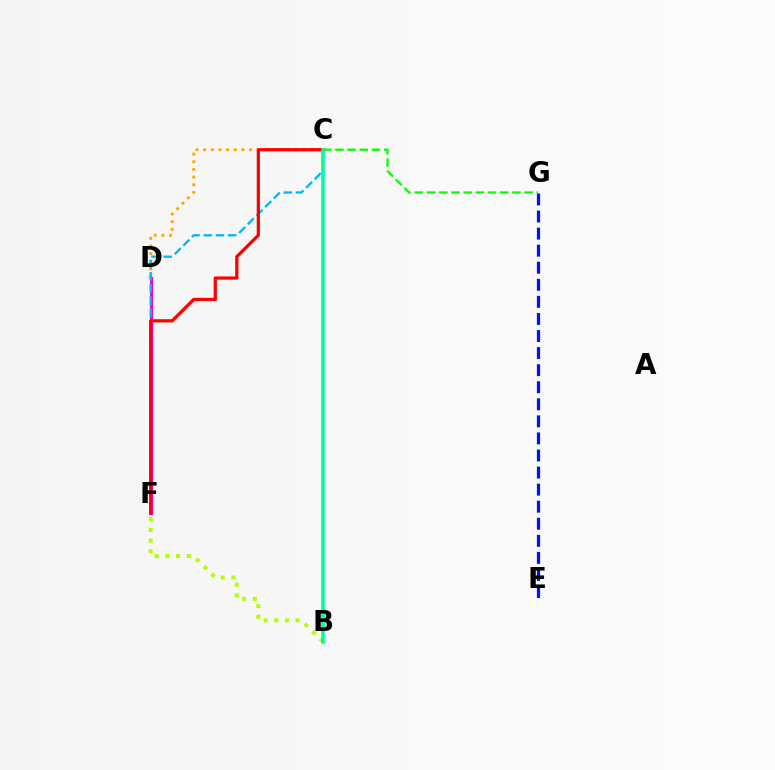{('B', 'F'): [{'color': '#b3ff00', 'line_style': 'dotted', 'thickness': 2.91}], ('C', 'D'): [{'color': '#ffa500', 'line_style': 'dotted', 'thickness': 2.08}], ('C', 'G'): [{'color': '#08ff00', 'line_style': 'dashed', 'thickness': 1.66}], ('D', 'F'): [{'color': '#ff00bd', 'line_style': 'solid', 'thickness': 2.19}], ('B', 'C'): [{'color': '#9b00ff', 'line_style': 'solid', 'thickness': 1.66}, {'color': '#00ff9d', 'line_style': 'solid', 'thickness': 2.52}], ('E', 'G'): [{'color': '#0010ff', 'line_style': 'dashed', 'thickness': 2.32}], ('C', 'F'): [{'color': '#00b5ff', 'line_style': 'dashed', 'thickness': 1.66}, {'color': '#ff0000', 'line_style': 'solid', 'thickness': 2.32}]}